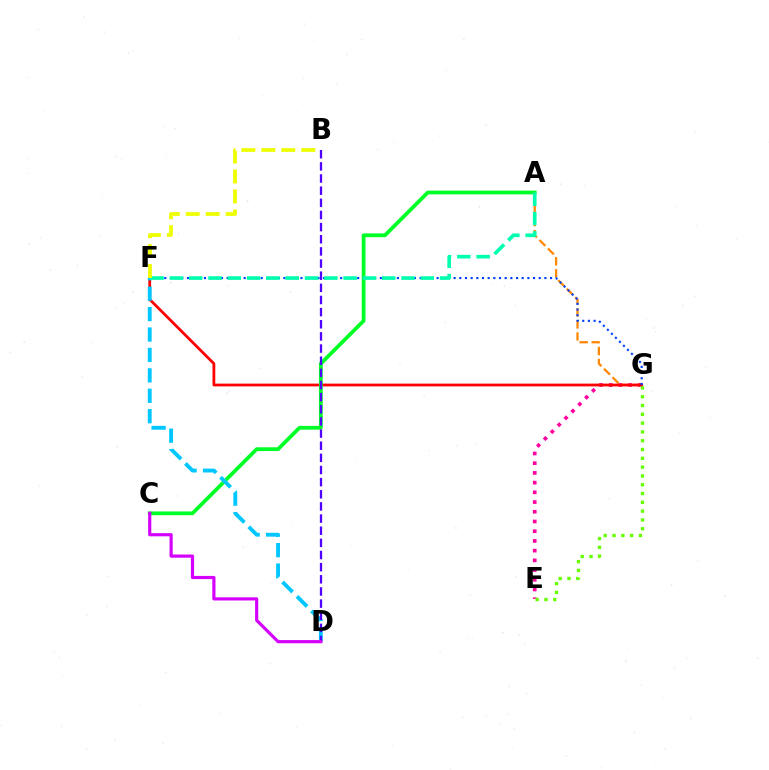{('E', 'G'): [{'color': '#ff00a0', 'line_style': 'dotted', 'thickness': 2.64}, {'color': '#66ff00', 'line_style': 'dotted', 'thickness': 2.39}], ('A', 'G'): [{'color': '#ff8800', 'line_style': 'dashed', 'thickness': 1.63}], ('F', 'G'): [{'color': '#ff0000', 'line_style': 'solid', 'thickness': 2.0}, {'color': '#003fff', 'line_style': 'dotted', 'thickness': 1.54}], ('A', 'C'): [{'color': '#00ff27', 'line_style': 'solid', 'thickness': 2.72}], ('D', 'F'): [{'color': '#00c7ff', 'line_style': 'dashed', 'thickness': 2.77}], ('B', 'D'): [{'color': '#4f00ff', 'line_style': 'dashed', 'thickness': 1.65}], ('A', 'F'): [{'color': '#00ffaf', 'line_style': 'dashed', 'thickness': 2.62}], ('B', 'F'): [{'color': '#eeff00', 'line_style': 'dashed', 'thickness': 2.71}], ('C', 'D'): [{'color': '#d600ff', 'line_style': 'solid', 'thickness': 2.28}]}